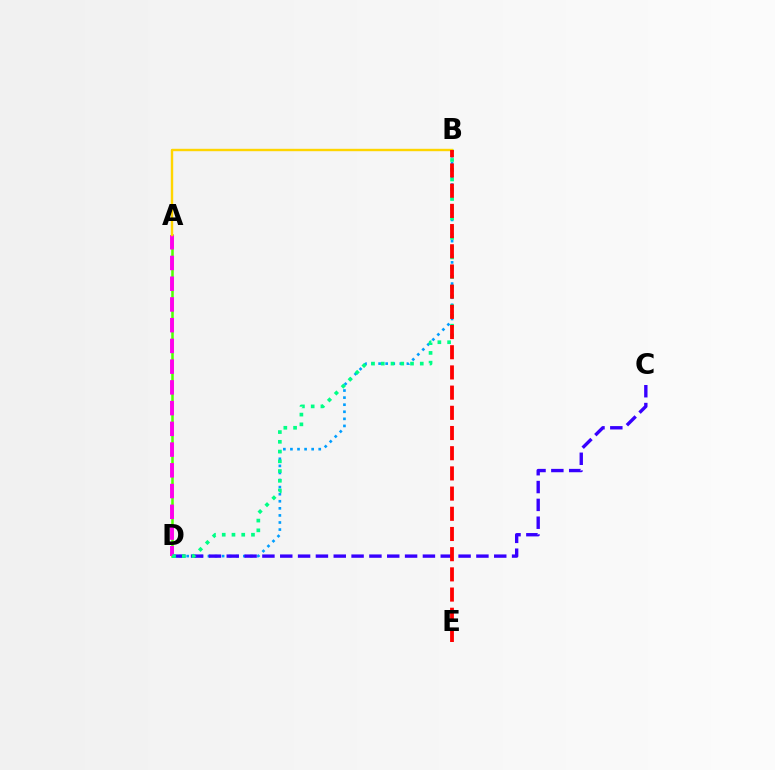{('A', 'D'): [{'color': '#4fff00', 'line_style': 'solid', 'thickness': 1.82}, {'color': '#ff00ed', 'line_style': 'dashed', 'thickness': 2.82}], ('B', 'D'): [{'color': '#009eff', 'line_style': 'dotted', 'thickness': 1.92}, {'color': '#00ff86', 'line_style': 'dotted', 'thickness': 2.65}], ('C', 'D'): [{'color': '#3700ff', 'line_style': 'dashed', 'thickness': 2.42}], ('A', 'B'): [{'color': '#ffd500', 'line_style': 'solid', 'thickness': 1.73}], ('B', 'E'): [{'color': '#ff0000', 'line_style': 'dashed', 'thickness': 2.74}]}